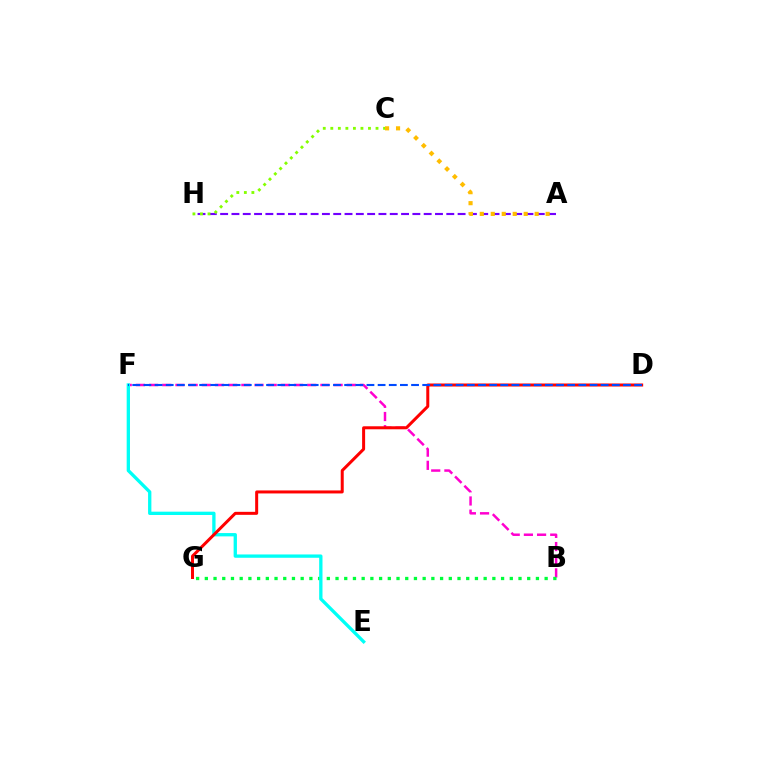{('A', 'H'): [{'color': '#7200ff', 'line_style': 'dashed', 'thickness': 1.54}], ('B', 'F'): [{'color': '#ff00cf', 'line_style': 'dashed', 'thickness': 1.79}], ('B', 'G'): [{'color': '#00ff39', 'line_style': 'dotted', 'thickness': 2.37}], ('C', 'H'): [{'color': '#84ff00', 'line_style': 'dotted', 'thickness': 2.05}], ('E', 'F'): [{'color': '#00fff6', 'line_style': 'solid', 'thickness': 2.39}], ('D', 'G'): [{'color': '#ff0000', 'line_style': 'solid', 'thickness': 2.16}], ('D', 'F'): [{'color': '#004bff', 'line_style': 'dashed', 'thickness': 1.52}], ('A', 'C'): [{'color': '#ffbd00', 'line_style': 'dotted', 'thickness': 2.98}]}